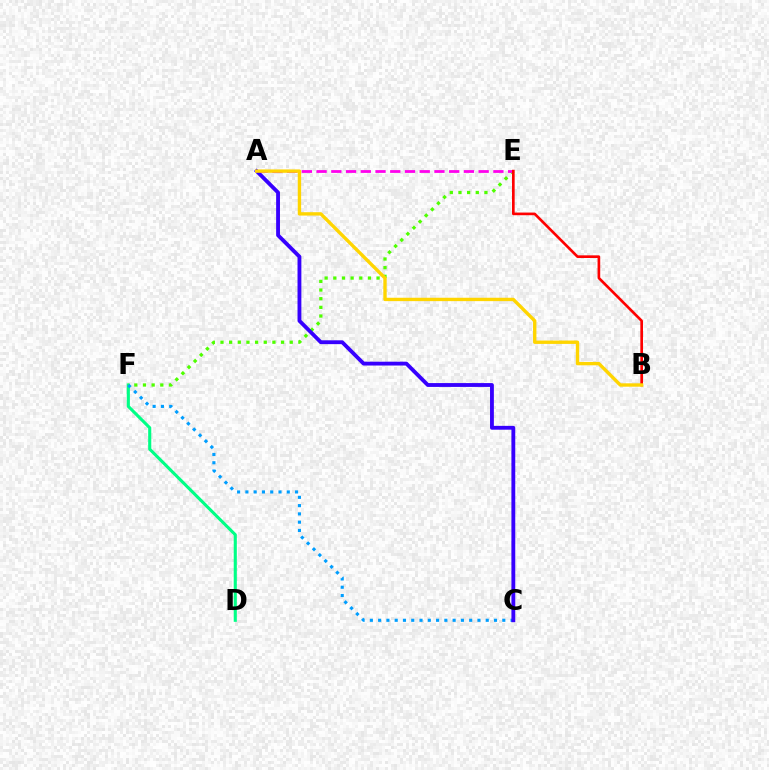{('D', 'F'): [{'color': '#00ff86', 'line_style': 'solid', 'thickness': 2.23}], ('E', 'F'): [{'color': '#4fff00', 'line_style': 'dotted', 'thickness': 2.35}], ('A', 'E'): [{'color': '#ff00ed', 'line_style': 'dashed', 'thickness': 2.0}], ('C', 'F'): [{'color': '#009eff', 'line_style': 'dotted', 'thickness': 2.25}], ('B', 'E'): [{'color': '#ff0000', 'line_style': 'solid', 'thickness': 1.91}], ('A', 'C'): [{'color': '#3700ff', 'line_style': 'solid', 'thickness': 2.76}], ('A', 'B'): [{'color': '#ffd500', 'line_style': 'solid', 'thickness': 2.43}]}